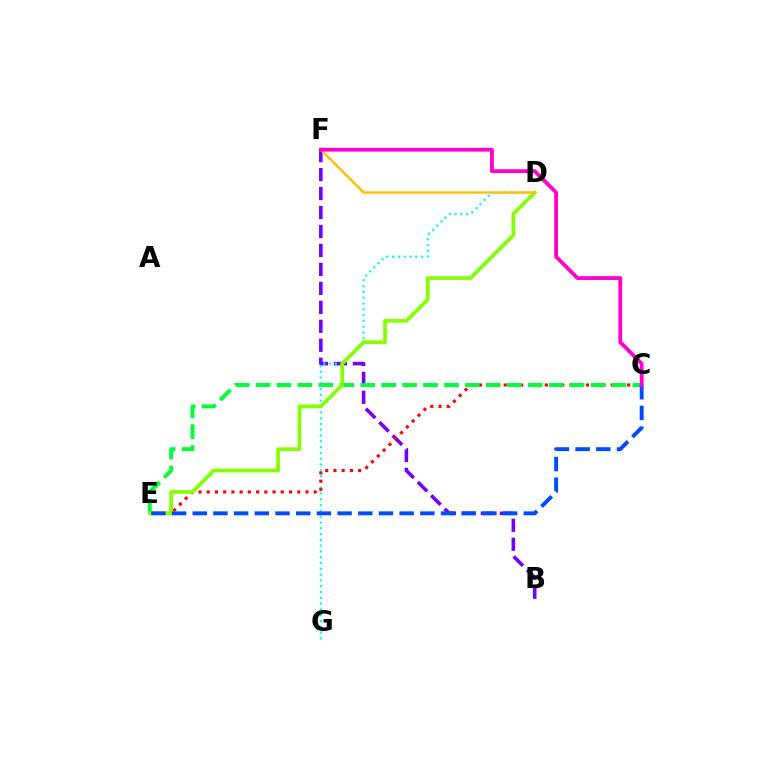{('B', 'F'): [{'color': '#7200ff', 'line_style': 'dashed', 'thickness': 2.58}], ('D', 'G'): [{'color': '#00fff6', 'line_style': 'dotted', 'thickness': 1.57}], ('C', 'E'): [{'color': '#ff0000', 'line_style': 'dotted', 'thickness': 2.24}, {'color': '#00ff39', 'line_style': 'dashed', 'thickness': 2.84}, {'color': '#004bff', 'line_style': 'dashed', 'thickness': 2.81}], ('D', 'E'): [{'color': '#84ff00', 'line_style': 'solid', 'thickness': 2.66}], ('D', 'F'): [{'color': '#ffbd00', 'line_style': 'solid', 'thickness': 1.72}], ('C', 'F'): [{'color': '#ff00cf', 'line_style': 'solid', 'thickness': 2.75}]}